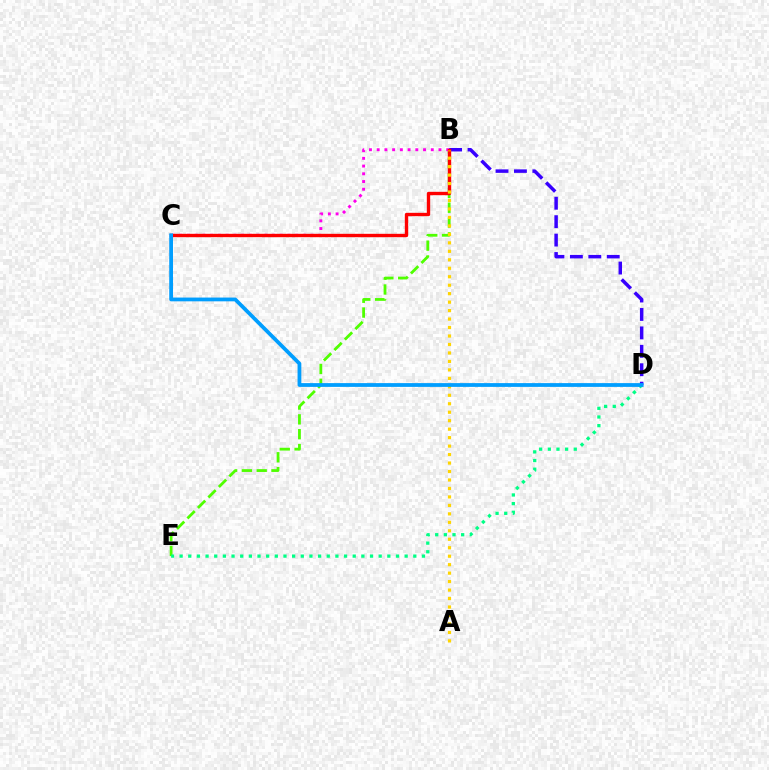{('B', 'E'): [{'color': '#4fff00', 'line_style': 'dashed', 'thickness': 2.01}], ('B', 'C'): [{'color': '#ff00ed', 'line_style': 'dotted', 'thickness': 2.1}, {'color': '#ff0000', 'line_style': 'solid', 'thickness': 2.42}], ('B', 'D'): [{'color': '#3700ff', 'line_style': 'dashed', 'thickness': 2.5}], ('D', 'E'): [{'color': '#00ff86', 'line_style': 'dotted', 'thickness': 2.35}], ('A', 'B'): [{'color': '#ffd500', 'line_style': 'dotted', 'thickness': 2.3}], ('C', 'D'): [{'color': '#009eff', 'line_style': 'solid', 'thickness': 2.71}]}